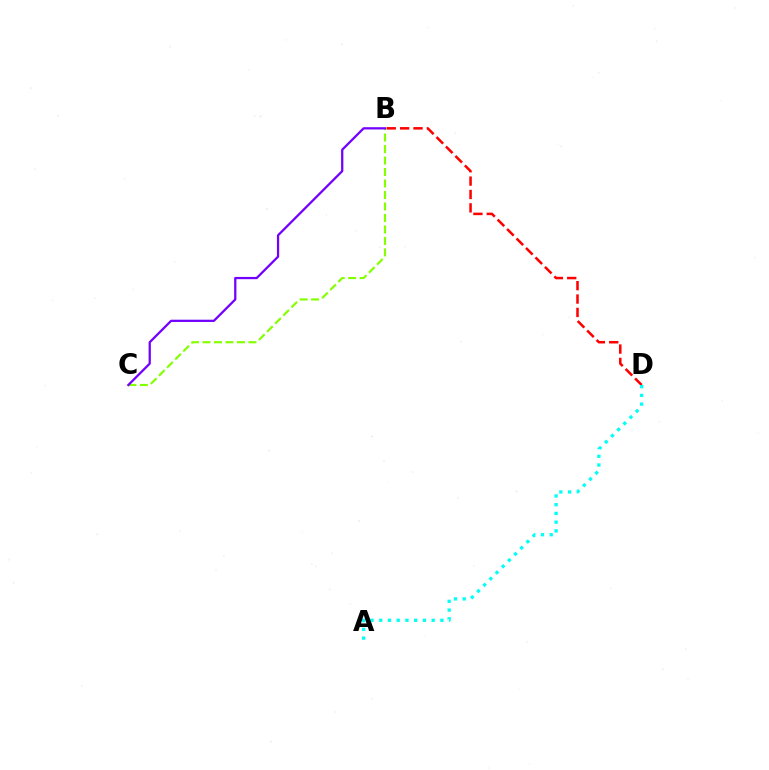{('B', 'C'): [{'color': '#84ff00', 'line_style': 'dashed', 'thickness': 1.56}, {'color': '#7200ff', 'line_style': 'solid', 'thickness': 1.63}], ('B', 'D'): [{'color': '#ff0000', 'line_style': 'dashed', 'thickness': 1.82}], ('A', 'D'): [{'color': '#00fff6', 'line_style': 'dotted', 'thickness': 2.37}]}